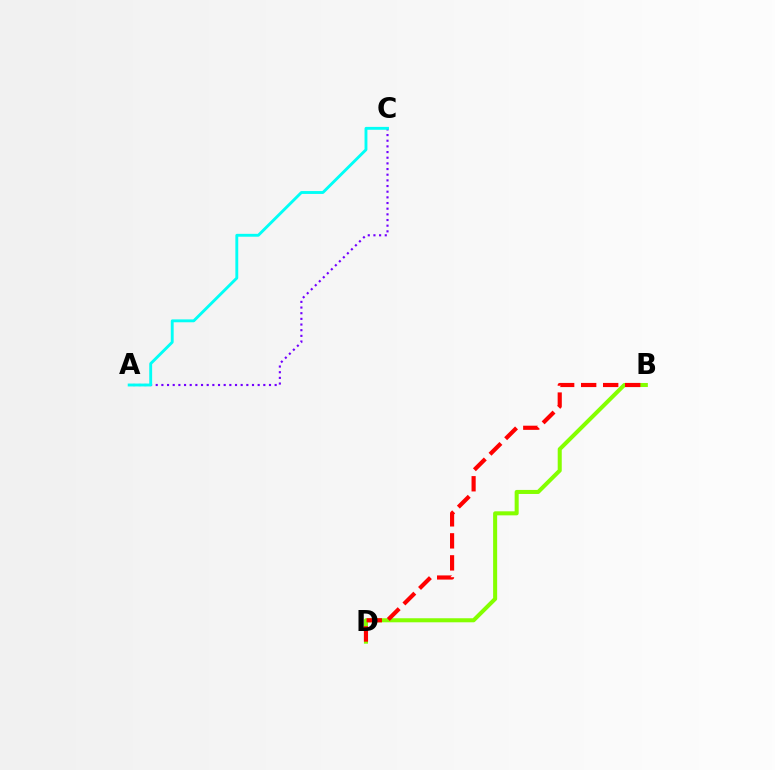{('B', 'D'): [{'color': '#84ff00', 'line_style': 'solid', 'thickness': 2.91}, {'color': '#ff0000', 'line_style': 'dashed', 'thickness': 2.99}], ('A', 'C'): [{'color': '#7200ff', 'line_style': 'dotted', 'thickness': 1.54}, {'color': '#00fff6', 'line_style': 'solid', 'thickness': 2.07}]}